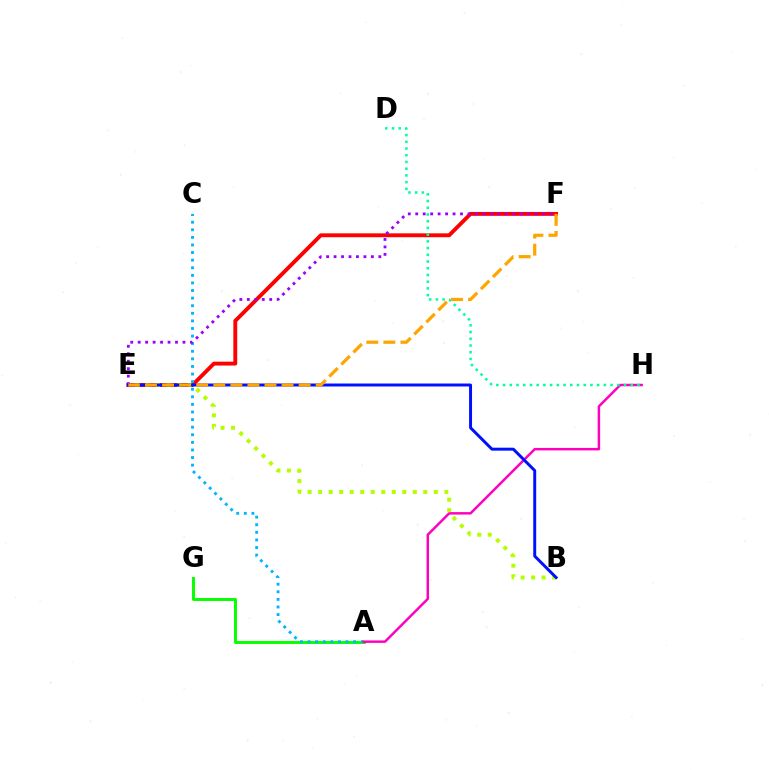{('A', 'G'): [{'color': '#08ff00', 'line_style': 'solid', 'thickness': 2.13}], ('E', 'F'): [{'color': '#ff0000', 'line_style': 'solid', 'thickness': 2.79}, {'color': '#9b00ff', 'line_style': 'dotted', 'thickness': 2.03}, {'color': '#ffa500', 'line_style': 'dashed', 'thickness': 2.32}], ('A', 'C'): [{'color': '#00b5ff', 'line_style': 'dotted', 'thickness': 2.06}], ('A', 'H'): [{'color': '#ff00bd', 'line_style': 'solid', 'thickness': 1.78}], ('B', 'E'): [{'color': '#b3ff00', 'line_style': 'dotted', 'thickness': 2.86}, {'color': '#0010ff', 'line_style': 'solid', 'thickness': 2.13}], ('D', 'H'): [{'color': '#00ff9d', 'line_style': 'dotted', 'thickness': 1.83}]}